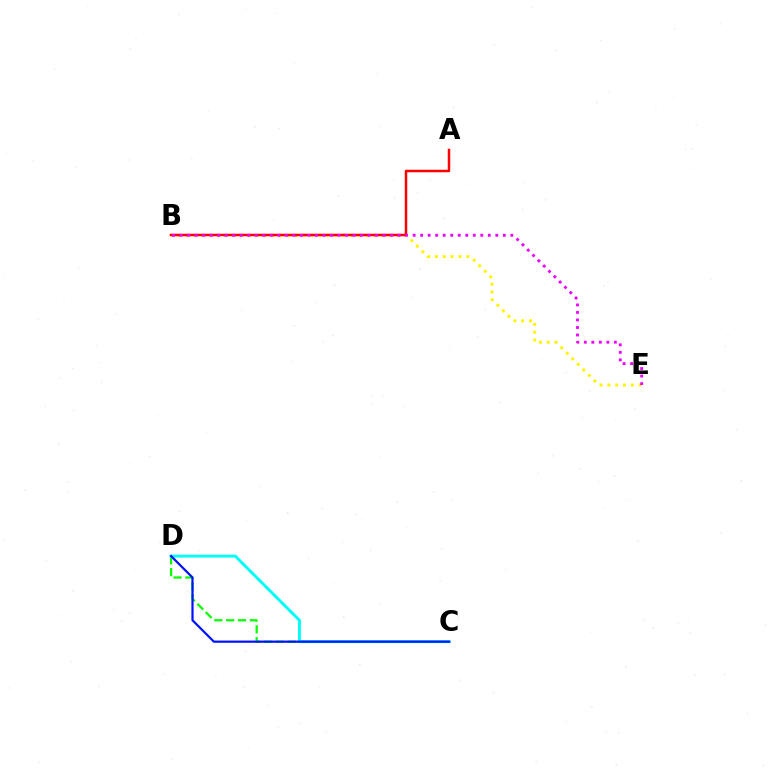{('B', 'E'): [{'color': '#fcf500', 'line_style': 'dotted', 'thickness': 2.13}, {'color': '#ee00ff', 'line_style': 'dotted', 'thickness': 2.04}], ('C', 'D'): [{'color': '#08ff00', 'line_style': 'dashed', 'thickness': 1.61}, {'color': '#00fff6', 'line_style': 'solid', 'thickness': 2.12}, {'color': '#0010ff', 'line_style': 'solid', 'thickness': 1.59}], ('A', 'B'): [{'color': '#ff0000', 'line_style': 'solid', 'thickness': 1.8}]}